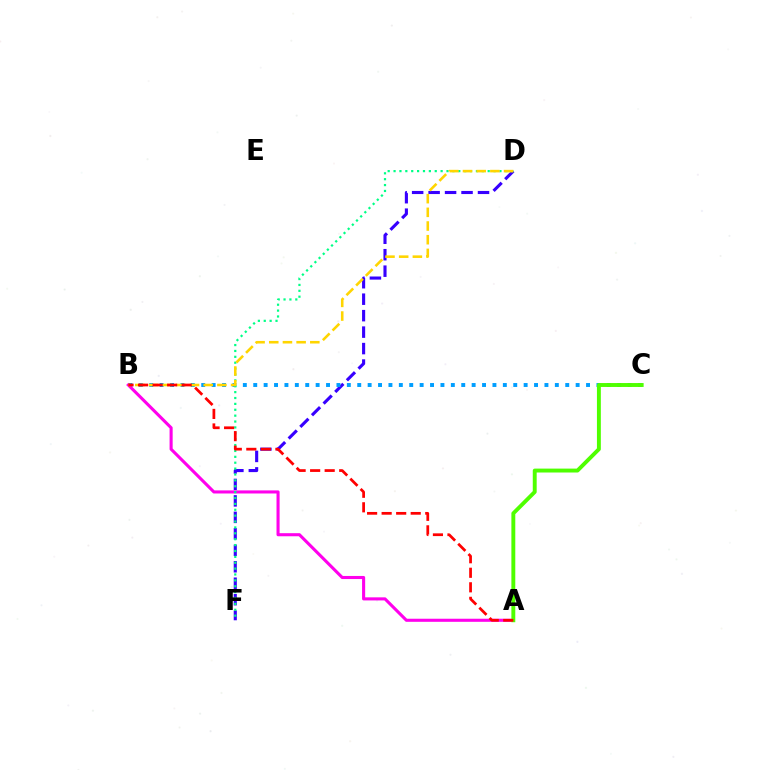{('D', 'F'): [{'color': '#3700ff', 'line_style': 'dashed', 'thickness': 2.24}, {'color': '#00ff86', 'line_style': 'dotted', 'thickness': 1.6}], ('B', 'C'): [{'color': '#009eff', 'line_style': 'dotted', 'thickness': 2.83}], ('A', 'B'): [{'color': '#ff00ed', 'line_style': 'solid', 'thickness': 2.22}, {'color': '#ff0000', 'line_style': 'dashed', 'thickness': 1.97}], ('B', 'D'): [{'color': '#ffd500', 'line_style': 'dashed', 'thickness': 1.86}], ('A', 'C'): [{'color': '#4fff00', 'line_style': 'solid', 'thickness': 2.81}]}